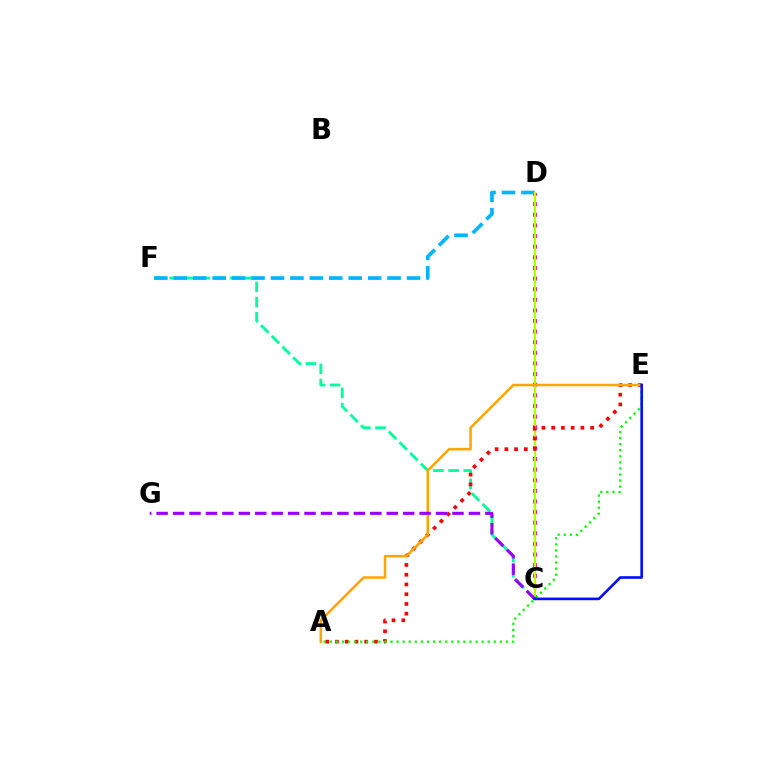{('C', 'D'): [{'color': '#ff00bd', 'line_style': 'dotted', 'thickness': 2.88}, {'color': '#b3ff00', 'line_style': 'solid', 'thickness': 1.62}], ('C', 'F'): [{'color': '#00ff9d', 'line_style': 'dashed', 'thickness': 2.06}], ('D', 'F'): [{'color': '#00b5ff', 'line_style': 'dashed', 'thickness': 2.64}], ('A', 'E'): [{'color': '#ff0000', 'line_style': 'dotted', 'thickness': 2.65}, {'color': '#08ff00', 'line_style': 'dotted', 'thickness': 1.65}, {'color': '#ffa500', 'line_style': 'solid', 'thickness': 1.82}], ('C', 'G'): [{'color': '#9b00ff', 'line_style': 'dashed', 'thickness': 2.23}], ('C', 'E'): [{'color': '#0010ff', 'line_style': 'solid', 'thickness': 1.9}]}